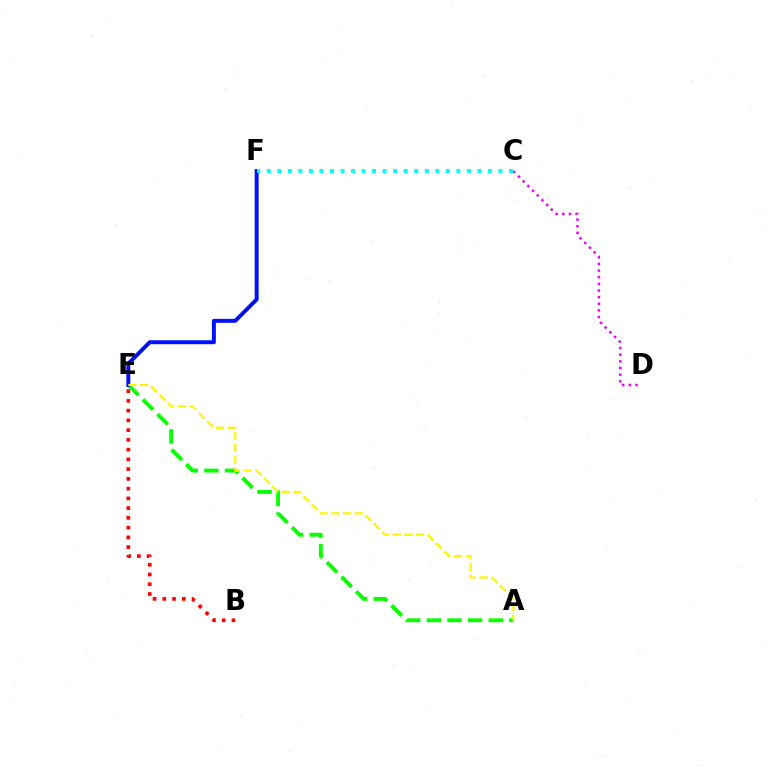{('B', 'E'): [{'color': '#ff0000', 'line_style': 'dotted', 'thickness': 2.65}], ('A', 'E'): [{'color': '#08ff00', 'line_style': 'dashed', 'thickness': 2.8}, {'color': '#fcf500', 'line_style': 'dashed', 'thickness': 1.59}], ('E', 'F'): [{'color': '#0010ff', 'line_style': 'solid', 'thickness': 2.85}], ('C', 'D'): [{'color': '#ee00ff', 'line_style': 'dotted', 'thickness': 1.8}], ('C', 'F'): [{'color': '#00fff6', 'line_style': 'dotted', 'thickness': 2.86}]}